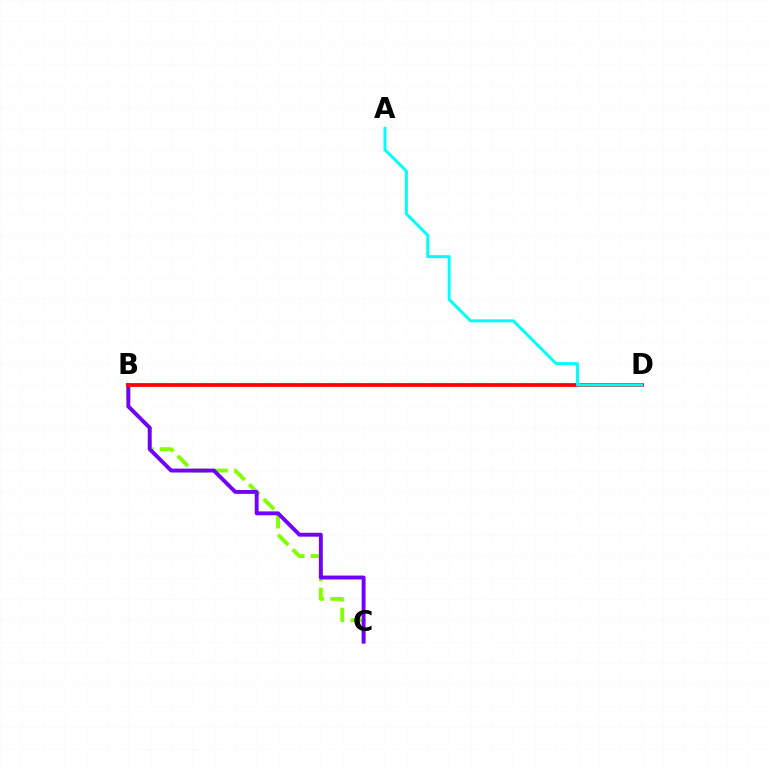{('B', 'C'): [{'color': '#84ff00', 'line_style': 'dashed', 'thickness': 2.82}, {'color': '#7200ff', 'line_style': 'solid', 'thickness': 2.8}], ('B', 'D'): [{'color': '#ff0000', 'line_style': 'solid', 'thickness': 2.71}], ('A', 'D'): [{'color': '#00fff6', 'line_style': 'solid', 'thickness': 2.13}]}